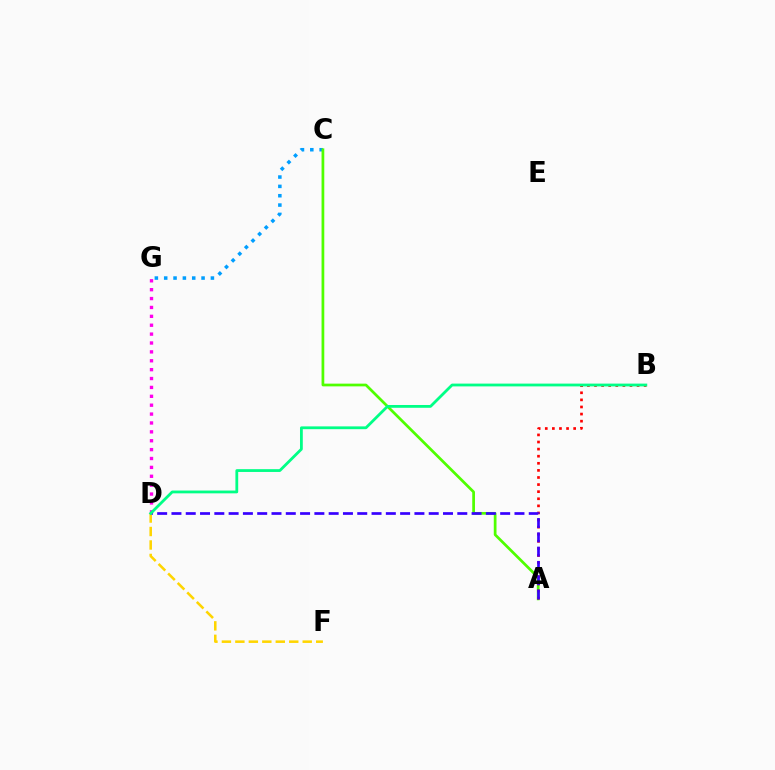{('C', 'G'): [{'color': '#009eff', 'line_style': 'dotted', 'thickness': 2.54}], ('A', 'C'): [{'color': '#4fff00', 'line_style': 'solid', 'thickness': 1.96}], ('D', 'G'): [{'color': '#ff00ed', 'line_style': 'dotted', 'thickness': 2.41}], ('D', 'F'): [{'color': '#ffd500', 'line_style': 'dashed', 'thickness': 1.83}], ('A', 'B'): [{'color': '#ff0000', 'line_style': 'dotted', 'thickness': 1.93}], ('A', 'D'): [{'color': '#3700ff', 'line_style': 'dashed', 'thickness': 1.94}], ('B', 'D'): [{'color': '#00ff86', 'line_style': 'solid', 'thickness': 2.01}]}